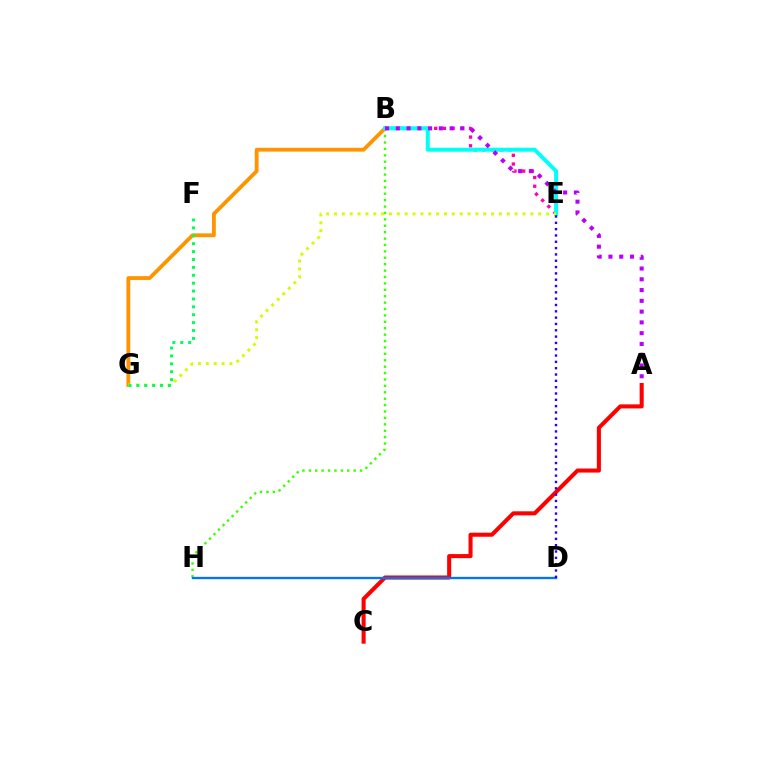{('B', 'H'): [{'color': '#3dff00', 'line_style': 'dotted', 'thickness': 1.74}], ('B', 'E'): [{'color': '#ff00ac', 'line_style': 'dotted', 'thickness': 2.37}, {'color': '#00fff6', 'line_style': 'solid', 'thickness': 2.87}], ('B', 'G'): [{'color': '#ff9400', 'line_style': 'solid', 'thickness': 2.75}], ('A', 'B'): [{'color': '#b900ff', 'line_style': 'dotted', 'thickness': 2.93}], ('A', 'C'): [{'color': '#ff0000', 'line_style': 'solid', 'thickness': 2.92}], ('E', 'G'): [{'color': '#d1ff00', 'line_style': 'dotted', 'thickness': 2.13}], ('D', 'H'): [{'color': '#0074ff', 'line_style': 'solid', 'thickness': 1.66}], ('D', 'E'): [{'color': '#2500ff', 'line_style': 'dotted', 'thickness': 1.72}], ('F', 'G'): [{'color': '#00ff5c', 'line_style': 'dotted', 'thickness': 2.15}]}